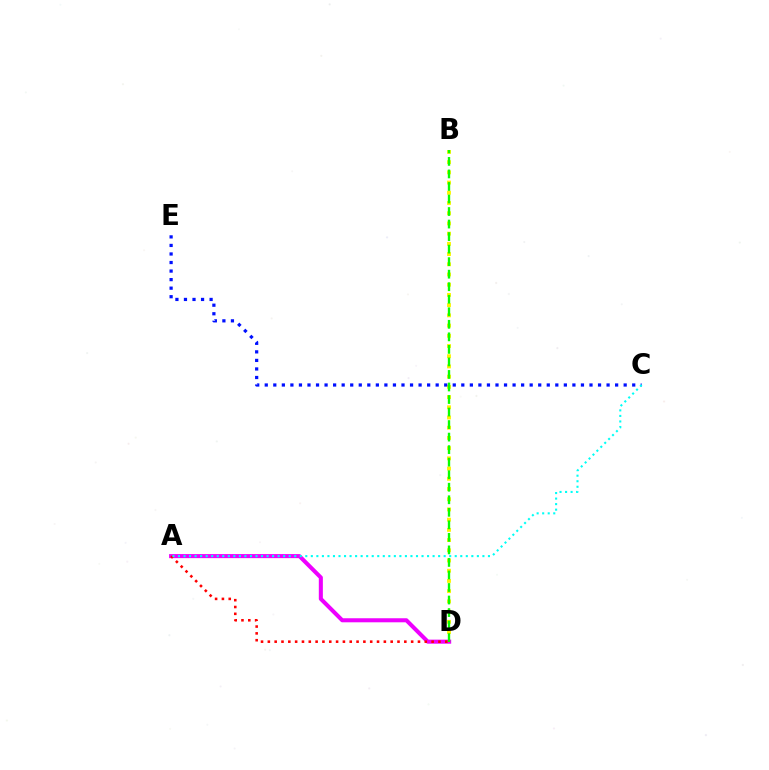{('B', 'D'): [{'color': '#fcf500', 'line_style': 'dotted', 'thickness': 2.78}, {'color': '#08ff00', 'line_style': 'dashed', 'thickness': 1.7}], ('C', 'E'): [{'color': '#0010ff', 'line_style': 'dotted', 'thickness': 2.32}], ('A', 'D'): [{'color': '#ee00ff', 'line_style': 'solid', 'thickness': 2.92}, {'color': '#ff0000', 'line_style': 'dotted', 'thickness': 1.85}], ('A', 'C'): [{'color': '#00fff6', 'line_style': 'dotted', 'thickness': 1.5}]}